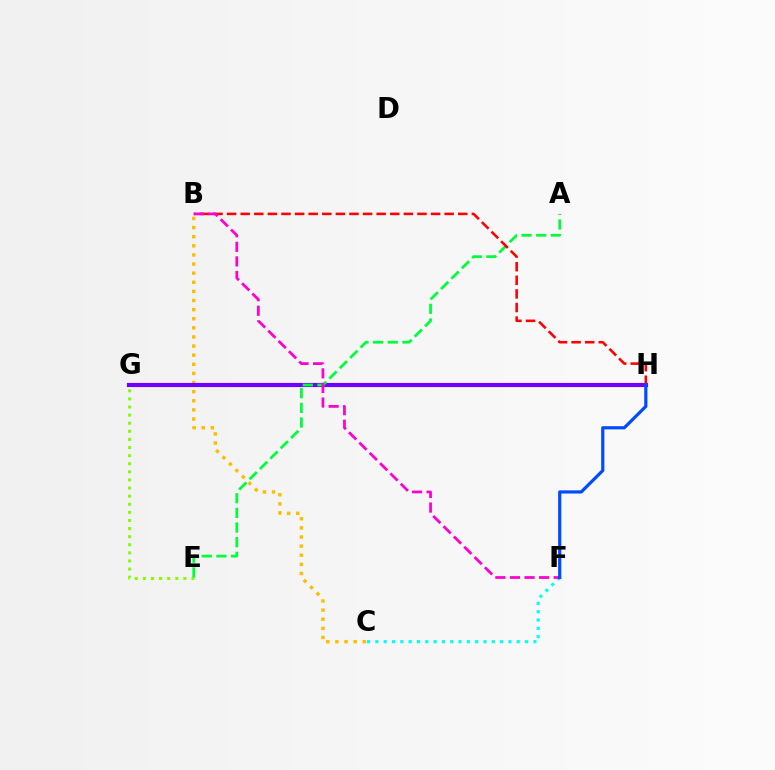{('B', 'C'): [{'color': '#ffbd00', 'line_style': 'dotted', 'thickness': 2.48}], ('G', 'H'): [{'color': '#7200ff', 'line_style': 'solid', 'thickness': 2.98}], ('E', 'G'): [{'color': '#84ff00', 'line_style': 'dotted', 'thickness': 2.2}], ('A', 'E'): [{'color': '#00ff39', 'line_style': 'dashed', 'thickness': 1.99}], ('C', 'F'): [{'color': '#00fff6', 'line_style': 'dotted', 'thickness': 2.26}], ('B', 'H'): [{'color': '#ff0000', 'line_style': 'dashed', 'thickness': 1.85}], ('B', 'F'): [{'color': '#ff00cf', 'line_style': 'dashed', 'thickness': 1.98}], ('F', 'H'): [{'color': '#004bff', 'line_style': 'solid', 'thickness': 2.29}]}